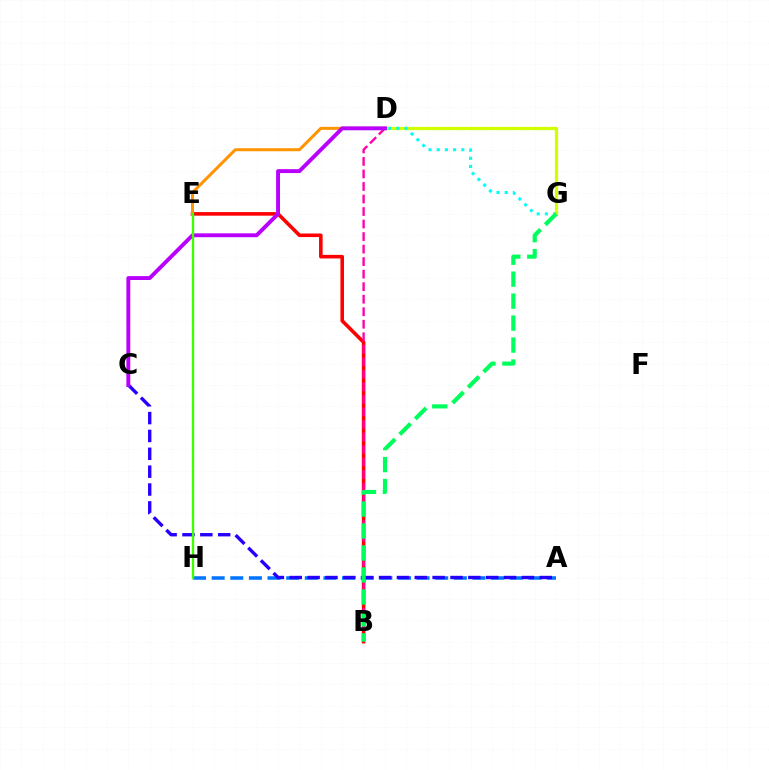{('B', 'E'): [{'color': '#ff0000', 'line_style': 'solid', 'thickness': 2.58}], ('A', 'H'): [{'color': '#0074ff', 'line_style': 'dashed', 'thickness': 2.53}], ('D', 'E'): [{'color': '#ff9400', 'line_style': 'solid', 'thickness': 2.16}], ('A', 'C'): [{'color': '#2500ff', 'line_style': 'dashed', 'thickness': 2.43}], ('D', 'G'): [{'color': '#d1ff00', 'line_style': 'solid', 'thickness': 2.35}, {'color': '#00fff6', 'line_style': 'dotted', 'thickness': 2.22}], ('B', 'D'): [{'color': '#ff00ac', 'line_style': 'dashed', 'thickness': 1.7}], ('B', 'G'): [{'color': '#00ff5c', 'line_style': 'dashed', 'thickness': 2.98}], ('C', 'D'): [{'color': '#b900ff', 'line_style': 'solid', 'thickness': 2.81}], ('E', 'H'): [{'color': '#3dff00', 'line_style': 'solid', 'thickness': 1.69}]}